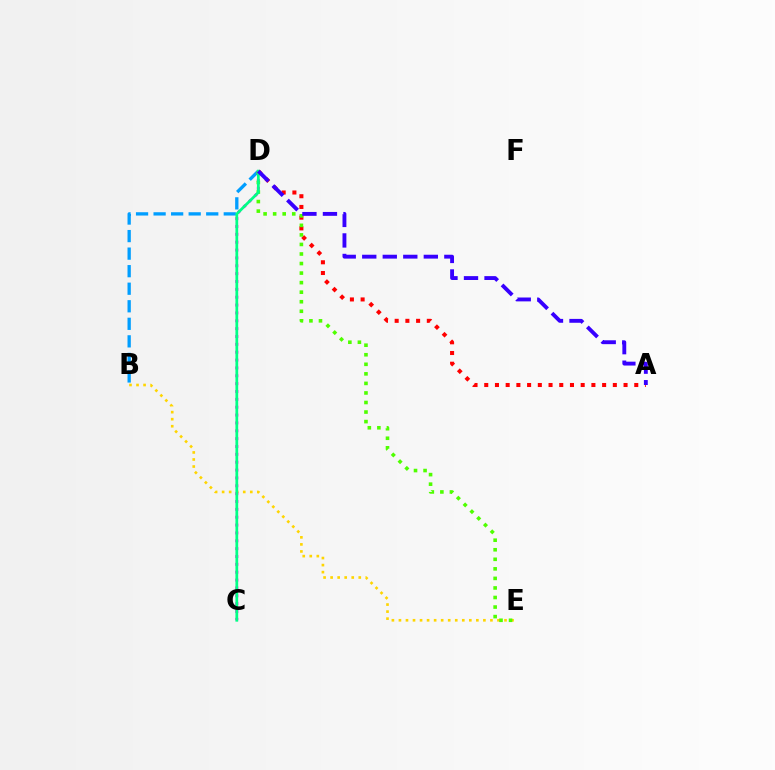{('B', 'E'): [{'color': '#ffd500', 'line_style': 'dotted', 'thickness': 1.91}], ('A', 'D'): [{'color': '#ff0000', 'line_style': 'dotted', 'thickness': 2.91}, {'color': '#3700ff', 'line_style': 'dashed', 'thickness': 2.79}], ('B', 'D'): [{'color': '#009eff', 'line_style': 'dashed', 'thickness': 2.38}], ('C', 'D'): [{'color': '#ff00ed', 'line_style': 'dotted', 'thickness': 2.13}, {'color': '#00ff86', 'line_style': 'solid', 'thickness': 1.98}], ('D', 'E'): [{'color': '#4fff00', 'line_style': 'dotted', 'thickness': 2.59}]}